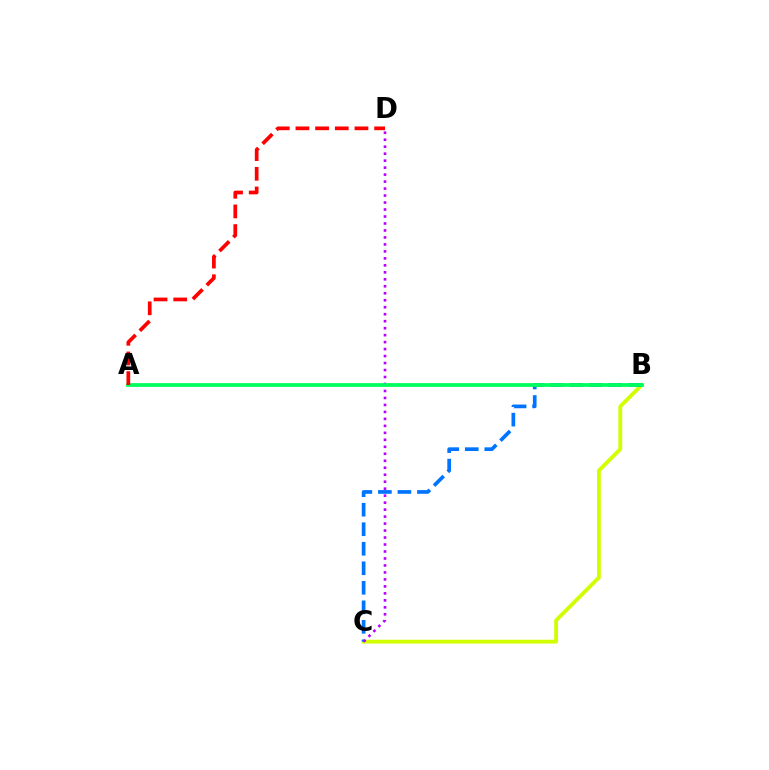{('B', 'C'): [{'color': '#d1ff00', 'line_style': 'solid', 'thickness': 2.76}, {'color': '#0074ff', 'line_style': 'dashed', 'thickness': 2.65}], ('C', 'D'): [{'color': '#b900ff', 'line_style': 'dotted', 'thickness': 1.9}], ('A', 'B'): [{'color': '#00ff5c', 'line_style': 'solid', 'thickness': 2.69}], ('A', 'D'): [{'color': '#ff0000', 'line_style': 'dashed', 'thickness': 2.67}]}